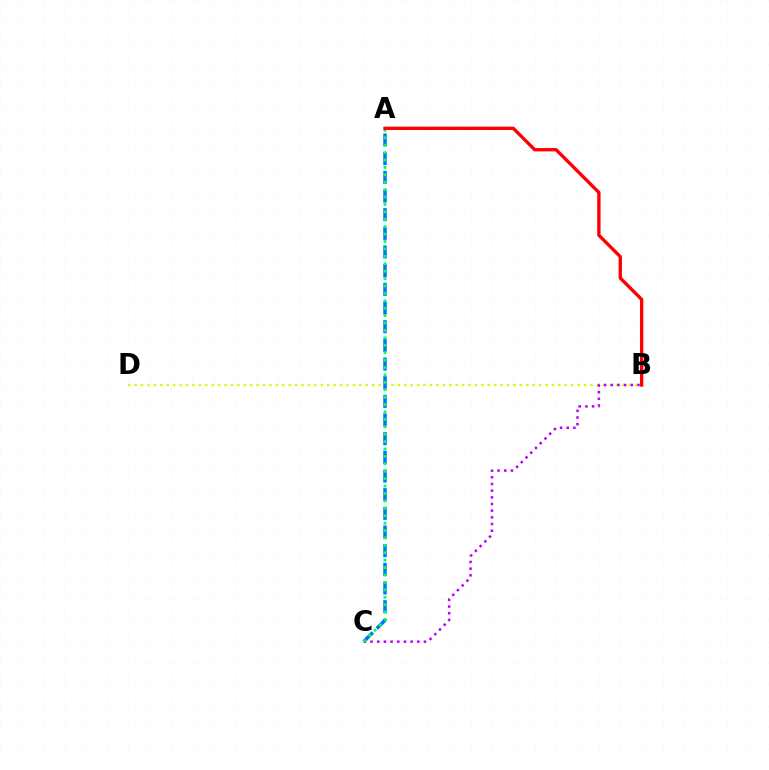{('B', 'D'): [{'color': '#d1ff00', 'line_style': 'dotted', 'thickness': 1.74}], ('B', 'C'): [{'color': '#b900ff', 'line_style': 'dotted', 'thickness': 1.82}], ('A', 'C'): [{'color': '#0074ff', 'line_style': 'dashed', 'thickness': 2.54}, {'color': '#00ff5c', 'line_style': 'dotted', 'thickness': 2.01}], ('A', 'B'): [{'color': '#ff0000', 'line_style': 'solid', 'thickness': 2.4}]}